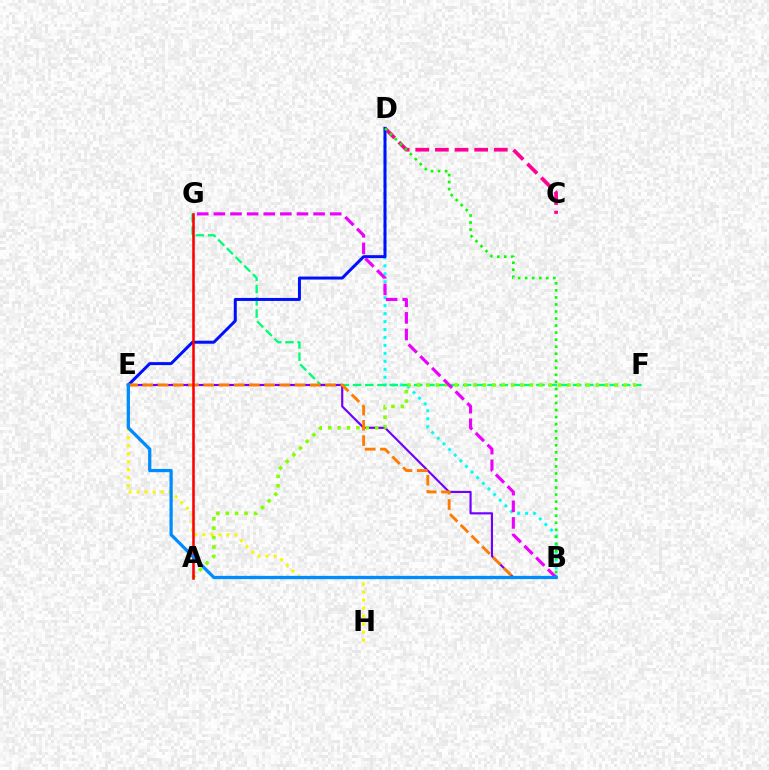{('C', 'D'): [{'color': '#ff0094', 'line_style': 'dashed', 'thickness': 2.67}], ('E', 'H'): [{'color': '#fcf500', 'line_style': 'dotted', 'thickness': 2.17}], ('B', 'D'): [{'color': '#00fff6', 'line_style': 'dotted', 'thickness': 2.16}, {'color': '#08ff00', 'line_style': 'dotted', 'thickness': 1.91}], ('F', 'G'): [{'color': '#00ff74', 'line_style': 'dashed', 'thickness': 1.66}], ('B', 'E'): [{'color': '#7200ff', 'line_style': 'solid', 'thickness': 1.56}, {'color': '#ff7c00', 'line_style': 'dashed', 'thickness': 2.07}, {'color': '#008cff', 'line_style': 'solid', 'thickness': 2.35}], ('D', 'E'): [{'color': '#0010ff', 'line_style': 'solid', 'thickness': 2.16}], ('A', 'F'): [{'color': '#84ff00', 'line_style': 'dotted', 'thickness': 2.55}], ('B', 'G'): [{'color': '#ee00ff', 'line_style': 'dashed', 'thickness': 2.26}], ('A', 'G'): [{'color': '#ff0000', 'line_style': 'solid', 'thickness': 1.84}]}